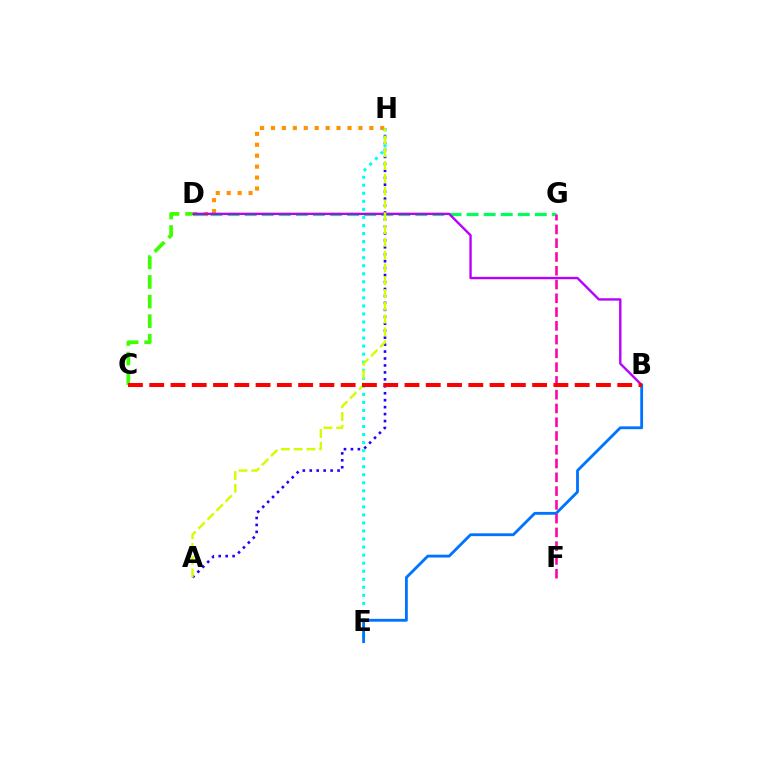{('A', 'H'): [{'color': '#2500ff', 'line_style': 'dotted', 'thickness': 1.89}, {'color': '#d1ff00', 'line_style': 'dashed', 'thickness': 1.74}], ('D', 'H'): [{'color': '#ff9400', 'line_style': 'dotted', 'thickness': 2.97}], ('D', 'G'): [{'color': '#00ff5c', 'line_style': 'dashed', 'thickness': 2.32}], ('E', 'H'): [{'color': '#00fff6', 'line_style': 'dotted', 'thickness': 2.18}], ('B', 'D'): [{'color': '#b900ff', 'line_style': 'solid', 'thickness': 1.71}], ('C', 'D'): [{'color': '#3dff00', 'line_style': 'dashed', 'thickness': 2.66}], ('B', 'E'): [{'color': '#0074ff', 'line_style': 'solid', 'thickness': 2.04}], ('F', 'G'): [{'color': '#ff00ac', 'line_style': 'dashed', 'thickness': 1.87}], ('B', 'C'): [{'color': '#ff0000', 'line_style': 'dashed', 'thickness': 2.89}]}